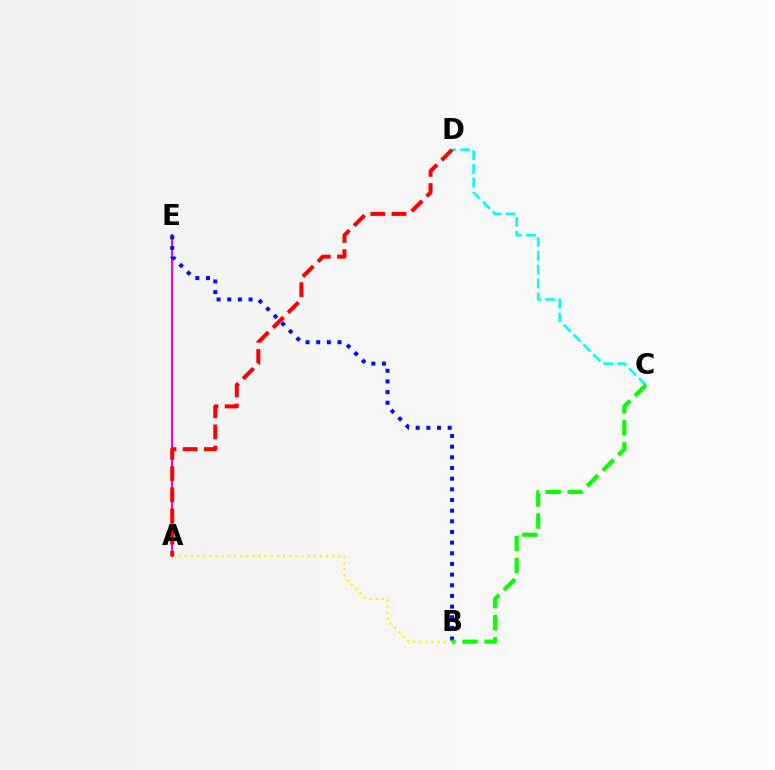{('C', 'D'): [{'color': '#00fff6', 'line_style': 'dashed', 'thickness': 1.89}], ('A', 'B'): [{'color': '#fcf500', 'line_style': 'dotted', 'thickness': 1.67}], ('A', 'E'): [{'color': '#ee00ff', 'line_style': 'solid', 'thickness': 1.51}], ('B', 'E'): [{'color': '#0010ff', 'line_style': 'dotted', 'thickness': 2.9}], ('A', 'D'): [{'color': '#ff0000', 'line_style': 'dashed', 'thickness': 2.88}], ('B', 'C'): [{'color': '#08ff00', 'line_style': 'dashed', 'thickness': 2.99}]}